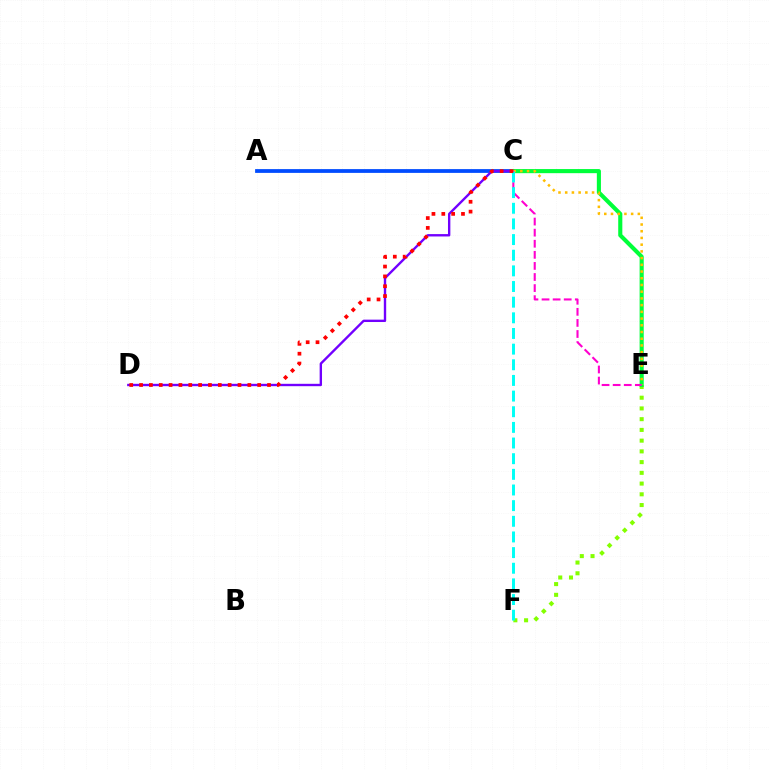{('E', 'F'): [{'color': '#84ff00', 'line_style': 'dotted', 'thickness': 2.92}], ('A', 'C'): [{'color': '#004bff', 'line_style': 'solid', 'thickness': 2.72}], ('C', 'E'): [{'color': '#00ff39', 'line_style': 'solid', 'thickness': 2.96}, {'color': '#ffbd00', 'line_style': 'dotted', 'thickness': 1.83}, {'color': '#ff00cf', 'line_style': 'dashed', 'thickness': 1.51}], ('C', 'D'): [{'color': '#7200ff', 'line_style': 'solid', 'thickness': 1.71}, {'color': '#ff0000', 'line_style': 'dotted', 'thickness': 2.67}], ('C', 'F'): [{'color': '#00fff6', 'line_style': 'dashed', 'thickness': 2.13}]}